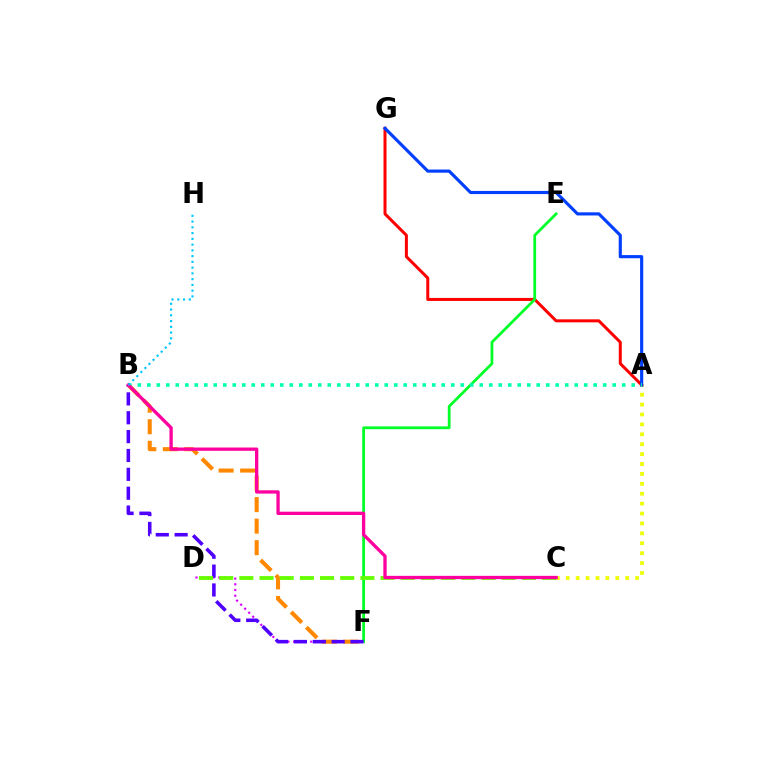{('A', 'C'): [{'color': '#eeff00', 'line_style': 'dotted', 'thickness': 2.69}], ('A', 'G'): [{'color': '#ff0000', 'line_style': 'solid', 'thickness': 2.16}, {'color': '#003fff', 'line_style': 'solid', 'thickness': 2.26}], ('D', 'F'): [{'color': '#d600ff', 'line_style': 'dotted', 'thickness': 1.55}], ('E', 'F'): [{'color': '#00ff27', 'line_style': 'solid', 'thickness': 1.99}], ('B', 'F'): [{'color': '#ff8800', 'line_style': 'dashed', 'thickness': 2.93}, {'color': '#4f00ff', 'line_style': 'dashed', 'thickness': 2.56}], ('A', 'B'): [{'color': '#00ffaf', 'line_style': 'dotted', 'thickness': 2.58}], ('C', 'D'): [{'color': '#66ff00', 'line_style': 'dashed', 'thickness': 2.74}], ('B', 'C'): [{'color': '#ff00a0', 'line_style': 'solid', 'thickness': 2.38}], ('B', 'H'): [{'color': '#00c7ff', 'line_style': 'dotted', 'thickness': 1.56}]}